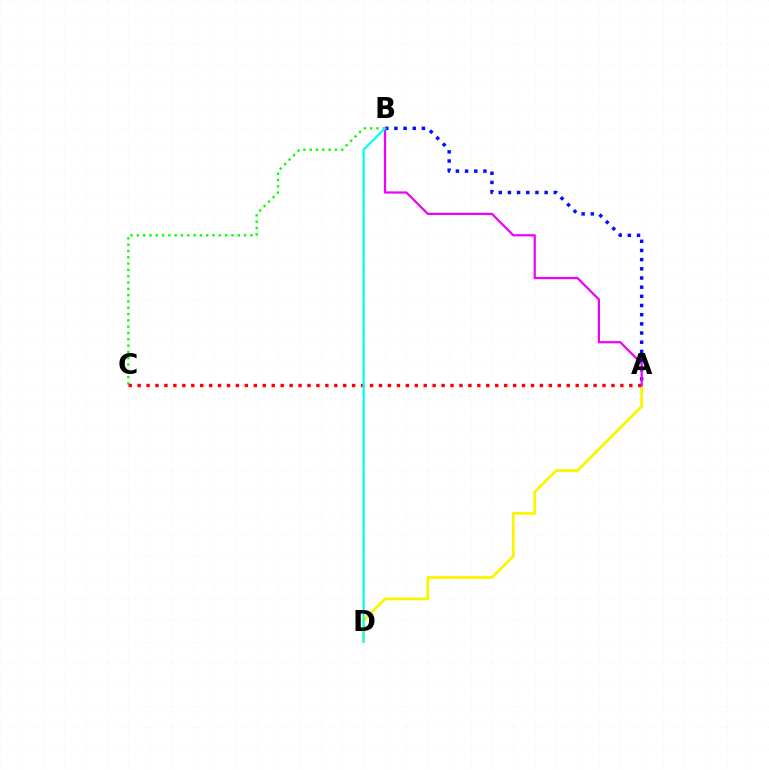{('A', 'D'): [{'color': '#fcf500', 'line_style': 'solid', 'thickness': 2.0}], ('B', 'C'): [{'color': '#08ff00', 'line_style': 'dotted', 'thickness': 1.71}], ('A', 'C'): [{'color': '#ff0000', 'line_style': 'dotted', 'thickness': 2.43}], ('A', 'B'): [{'color': '#0010ff', 'line_style': 'dotted', 'thickness': 2.49}, {'color': '#ee00ff', 'line_style': 'solid', 'thickness': 1.6}], ('B', 'D'): [{'color': '#00fff6', 'line_style': 'solid', 'thickness': 1.58}]}